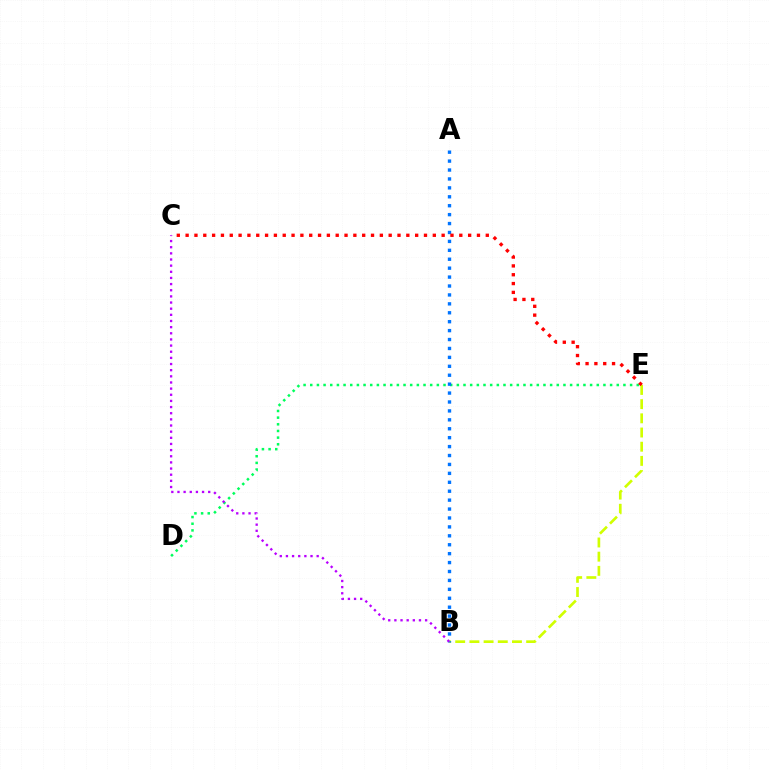{('D', 'E'): [{'color': '#00ff5c', 'line_style': 'dotted', 'thickness': 1.81}], ('B', 'E'): [{'color': '#d1ff00', 'line_style': 'dashed', 'thickness': 1.93}], ('A', 'B'): [{'color': '#0074ff', 'line_style': 'dotted', 'thickness': 2.42}], ('B', 'C'): [{'color': '#b900ff', 'line_style': 'dotted', 'thickness': 1.67}], ('C', 'E'): [{'color': '#ff0000', 'line_style': 'dotted', 'thickness': 2.4}]}